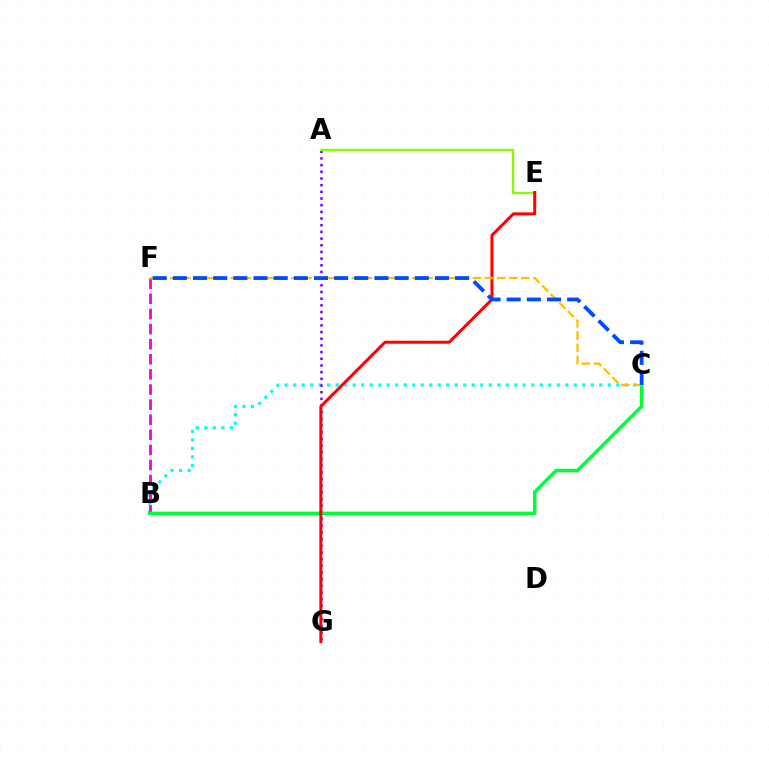{('B', 'C'): [{'color': '#00fff6', 'line_style': 'dotted', 'thickness': 2.31}, {'color': '#00ff39', 'line_style': 'solid', 'thickness': 2.5}], ('B', 'F'): [{'color': '#ff00cf', 'line_style': 'dashed', 'thickness': 2.05}], ('A', 'G'): [{'color': '#7200ff', 'line_style': 'dotted', 'thickness': 1.81}], ('A', 'E'): [{'color': '#84ff00', 'line_style': 'solid', 'thickness': 1.68}], ('E', 'G'): [{'color': '#ff0000', 'line_style': 'solid', 'thickness': 2.15}], ('C', 'F'): [{'color': '#ffbd00', 'line_style': 'dashed', 'thickness': 1.64}, {'color': '#004bff', 'line_style': 'dashed', 'thickness': 2.74}]}